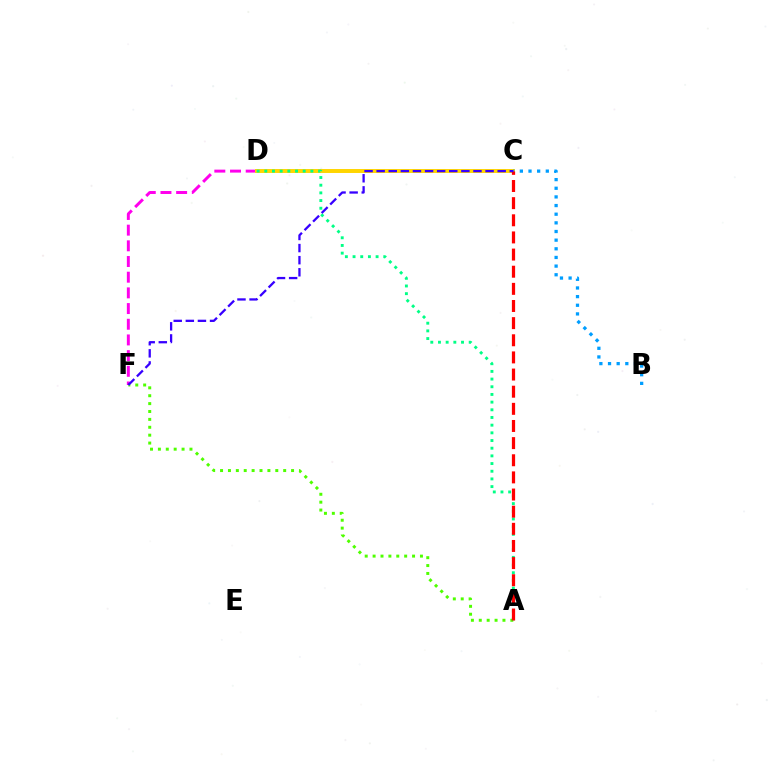{('D', 'F'): [{'color': '#ff00ed', 'line_style': 'dashed', 'thickness': 2.13}], ('C', 'D'): [{'color': '#ffd500', 'line_style': 'solid', 'thickness': 2.84}], ('A', 'F'): [{'color': '#4fff00', 'line_style': 'dotted', 'thickness': 2.14}], ('B', 'C'): [{'color': '#009eff', 'line_style': 'dotted', 'thickness': 2.35}], ('A', 'D'): [{'color': '#00ff86', 'line_style': 'dotted', 'thickness': 2.09}], ('A', 'C'): [{'color': '#ff0000', 'line_style': 'dashed', 'thickness': 2.33}], ('C', 'F'): [{'color': '#3700ff', 'line_style': 'dashed', 'thickness': 1.64}]}